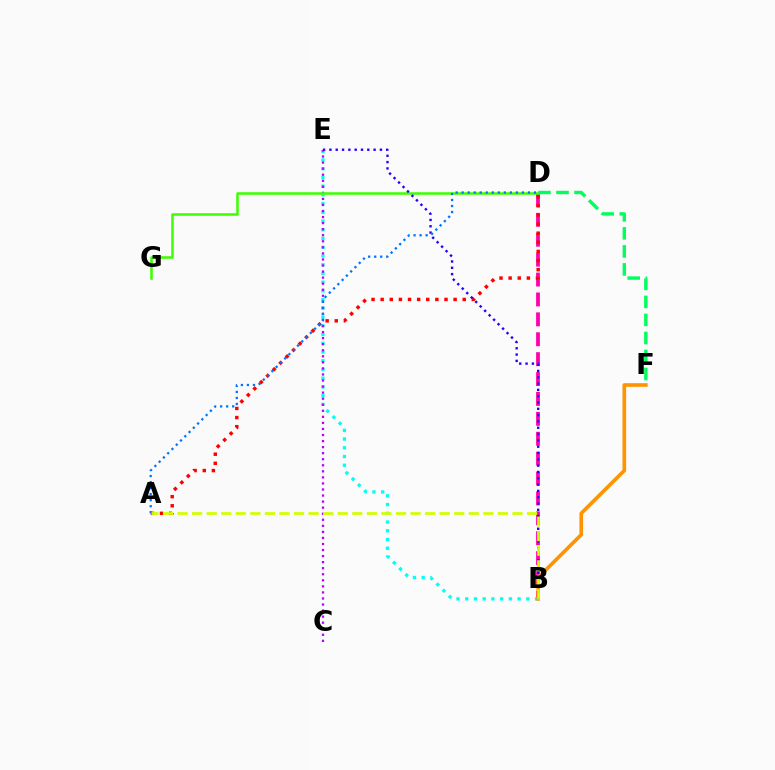{('B', 'D'): [{'color': '#ff00ac', 'line_style': 'dashed', 'thickness': 2.7}], ('B', 'E'): [{'color': '#00fff6', 'line_style': 'dotted', 'thickness': 2.37}, {'color': '#2500ff', 'line_style': 'dotted', 'thickness': 1.72}], ('C', 'E'): [{'color': '#b900ff', 'line_style': 'dotted', 'thickness': 1.64}], ('A', 'D'): [{'color': '#ff0000', 'line_style': 'dotted', 'thickness': 2.48}, {'color': '#0074ff', 'line_style': 'dotted', 'thickness': 1.64}], ('D', 'G'): [{'color': '#3dff00', 'line_style': 'solid', 'thickness': 1.83}], ('D', 'F'): [{'color': '#00ff5c', 'line_style': 'dashed', 'thickness': 2.45}], ('B', 'F'): [{'color': '#ff9400', 'line_style': 'solid', 'thickness': 2.63}], ('A', 'B'): [{'color': '#d1ff00', 'line_style': 'dashed', 'thickness': 1.98}]}